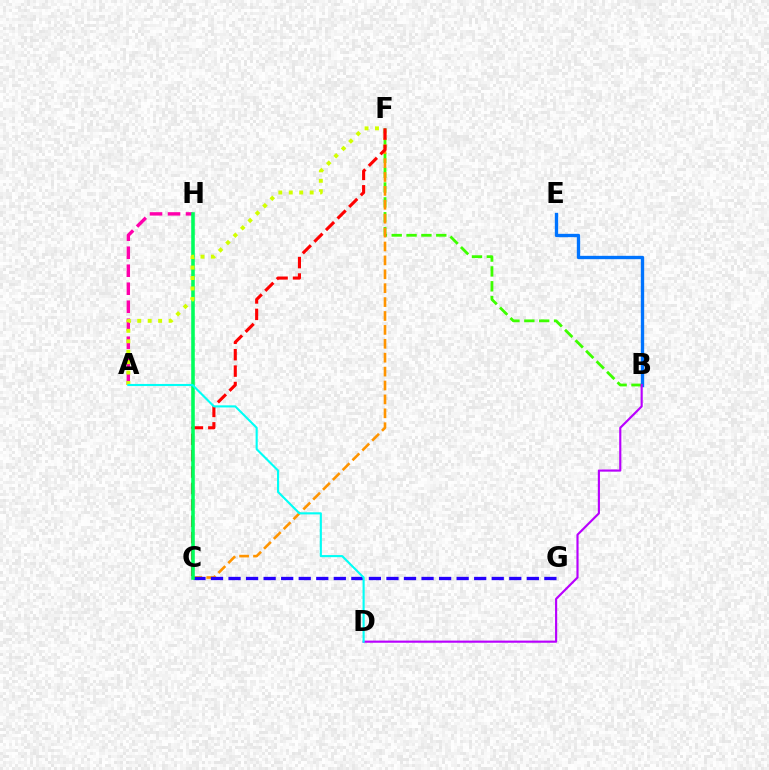{('B', 'F'): [{'color': '#3dff00', 'line_style': 'dashed', 'thickness': 2.02}], ('C', 'F'): [{'color': '#ff9400', 'line_style': 'dashed', 'thickness': 1.89}, {'color': '#ff0000', 'line_style': 'dashed', 'thickness': 2.23}], ('B', 'E'): [{'color': '#0074ff', 'line_style': 'solid', 'thickness': 2.41}], ('A', 'H'): [{'color': '#ff00ac', 'line_style': 'dashed', 'thickness': 2.45}], ('C', 'G'): [{'color': '#2500ff', 'line_style': 'dashed', 'thickness': 2.38}], ('C', 'H'): [{'color': '#00ff5c', 'line_style': 'solid', 'thickness': 2.58}], ('B', 'D'): [{'color': '#b900ff', 'line_style': 'solid', 'thickness': 1.55}], ('A', 'F'): [{'color': '#d1ff00', 'line_style': 'dotted', 'thickness': 2.84}], ('A', 'D'): [{'color': '#00fff6', 'line_style': 'solid', 'thickness': 1.52}]}